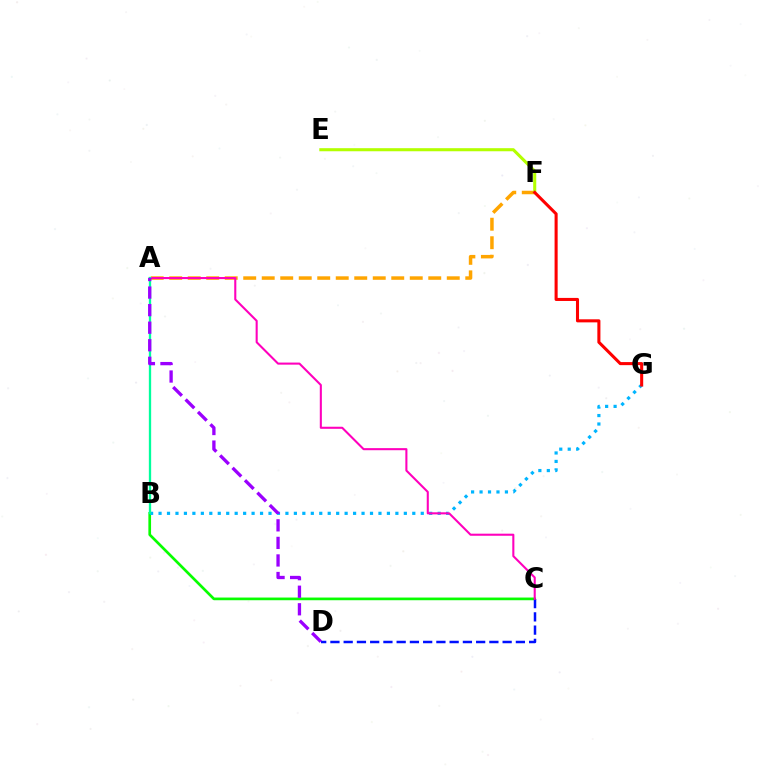{('B', 'C'): [{'color': '#08ff00', 'line_style': 'solid', 'thickness': 1.93}], ('A', 'F'): [{'color': '#ffa500', 'line_style': 'dashed', 'thickness': 2.51}], ('E', 'F'): [{'color': '#b3ff00', 'line_style': 'solid', 'thickness': 2.21}], ('B', 'G'): [{'color': '#00b5ff', 'line_style': 'dotted', 'thickness': 2.3}], ('C', 'D'): [{'color': '#0010ff', 'line_style': 'dashed', 'thickness': 1.8}], ('A', 'C'): [{'color': '#ff00bd', 'line_style': 'solid', 'thickness': 1.5}], ('A', 'B'): [{'color': '#00ff9d', 'line_style': 'solid', 'thickness': 1.67}], ('A', 'D'): [{'color': '#9b00ff', 'line_style': 'dashed', 'thickness': 2.38}], ('F', 'G'): [{'color': '#ff0000', 'line_style': 'solid', 'thickness': 2.21}]}